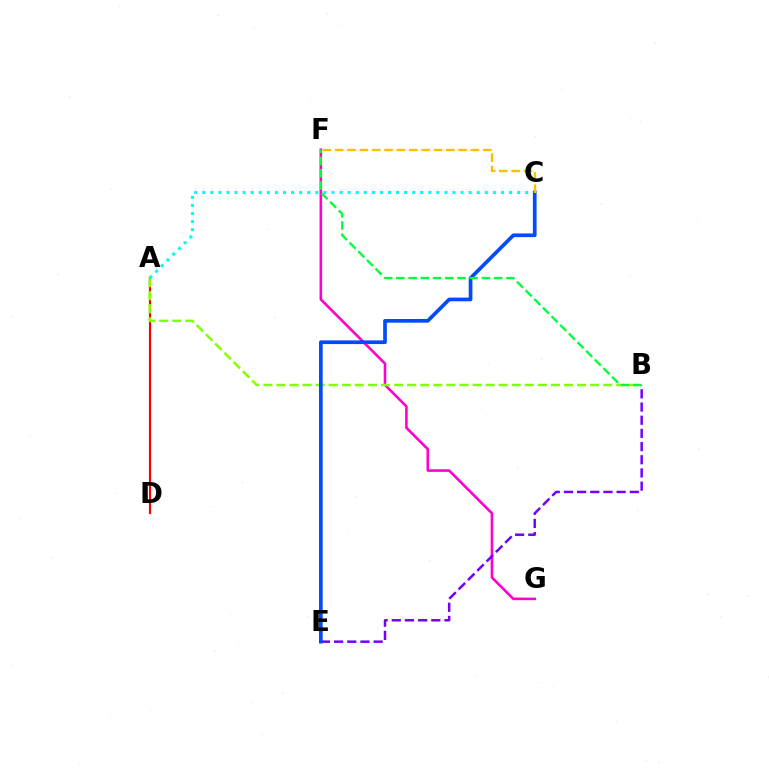{('F', 'G'): [{'color': '#ff00cf', 'line_style': 'solid', 'thickness': 1.87}], ('A', 'D'): [{'color': '#ff0000', 'line_style': 'solid', 'thickness': 1.55}], ('A', 'C'): [{'color': '#00fff6', 'line_style': 'dotted', 'thickness': 2.19}], ('A', 'B'): [{'color': '#84ff00', 'line_style': 'dashed', 'thickness': 1.78}], ('B', 'E'): [{'color': '#7200ff', 'line_style': 'dashed', 'thickness': 1.79}], ('C', 'E'): [{'color': '#004bff', 'line_style': 'solid', 'thickness': 2.65}], ('B', 'F'): [{'color': '#00ff39', 'line_style': 'dashed', 'thickness': 1.66}], ('C', 'F'): [{'color': '#ffbd00', 'line_style': 'dashed', 'thickness': 1.68}]}